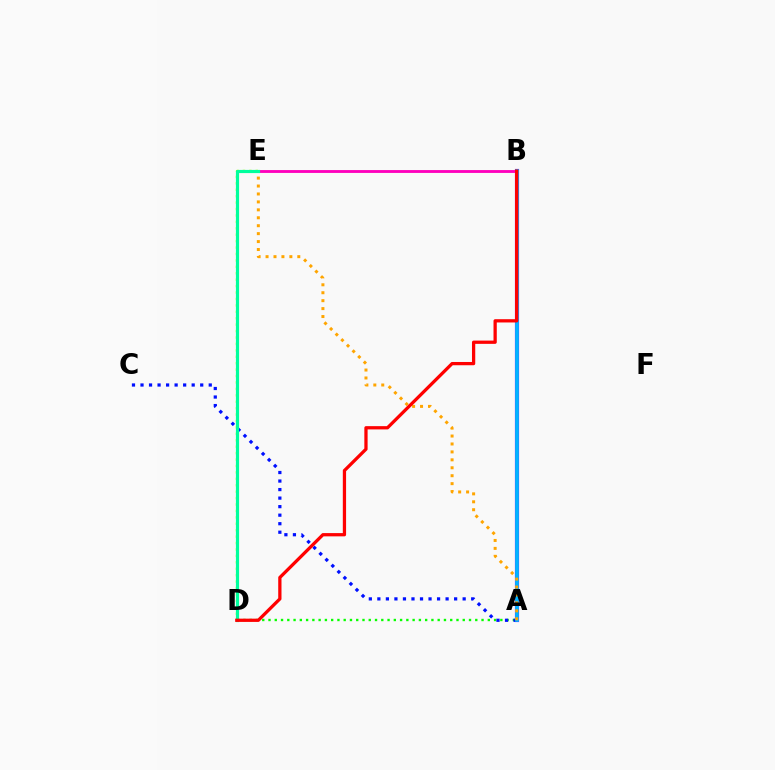{('A', 'B'): [{'color': '#9b00ff', 'line_style': 'solid', 'thickness': 3.0}, {'color': '#00b5ff', 'line_style': 'solid', 'thickness': 2.7}], ('D', 'E'): [{'color': '#b3ff00', 'line_style': 'dotted', 'thickness': 1.75}, {'color': '#00ff9d', 'line_style': 'solid', 'thickness': 2.28}], ('A', 'D'): [{'color': '#08ff00', 'line_style': 'dotted', 'thickness': 1.7}], ('A', 'C'): [{'color': '#0010ff', 'line_style': 'dotted', 'thickness': 2.32}], ('B', 'E'): [{'color': '#ff00bd', 'line_style': 'solid', 'thickness': 2.06}], ('A', 'E'): [{'color': '#ffa500', 'line_style': 'dotted', 'thickness': 2.16}], ('B', 'D'): [{'color': '#ff0000', 'line_style': 'solid', 'thickness': 2.35}]}